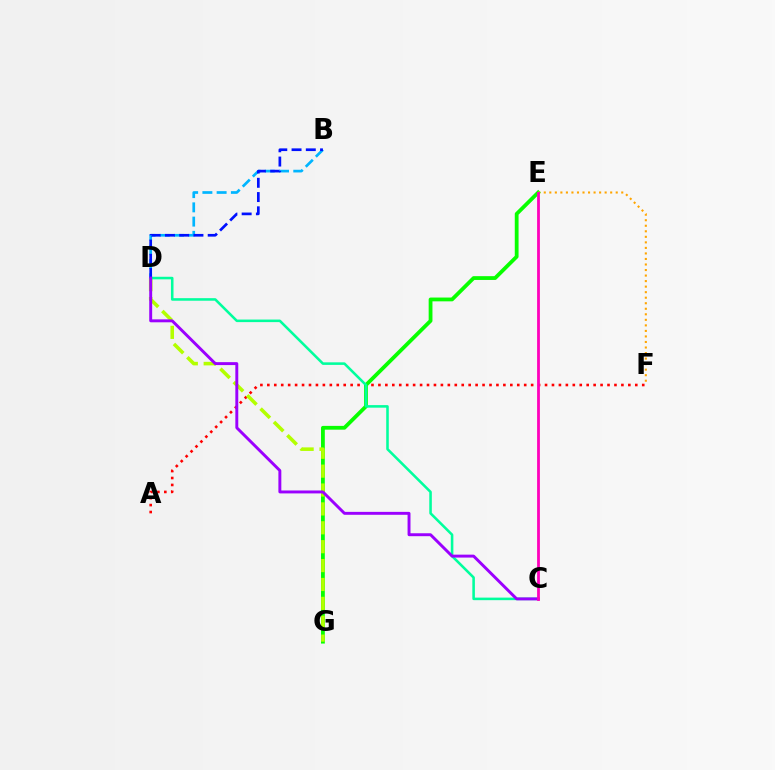{('A', 'F'): [{'color': '#ff0000', 'line_style': 'dotted', 'thickness': 1.89}], ('B', 'D'): [{'color': '#00b5ff', 'line_style': 'dashed', 'thickness': 1.94}, {'color': '#0010ff', 'line_style': 'dashed', 'thickness': 1.94}], ('E', 'G'): [{'color': '#08ff00', 'line_style': 'solid', 'thickness': 2.73}], ('D', 'G'): [{'color': '#b3ff00', 'line_style': 'dashed', 'thickness': 2.57}], ('C', 'D'): [{'color': '#00ff9d', 'line_style': 'solid', 'thickness': 1.84}, {'color': '#9b00ff', 'line_style': 'solid', 'thickness': 2.11}], ('E', 'F'): [{'color': '#ffa500', 'line_style': 'dotted', 'thickness': 1.5}], ('C', 'E'): [{'color': '#ff00bd', 'line_style': 'solid', 'thickness': 2.01}]}